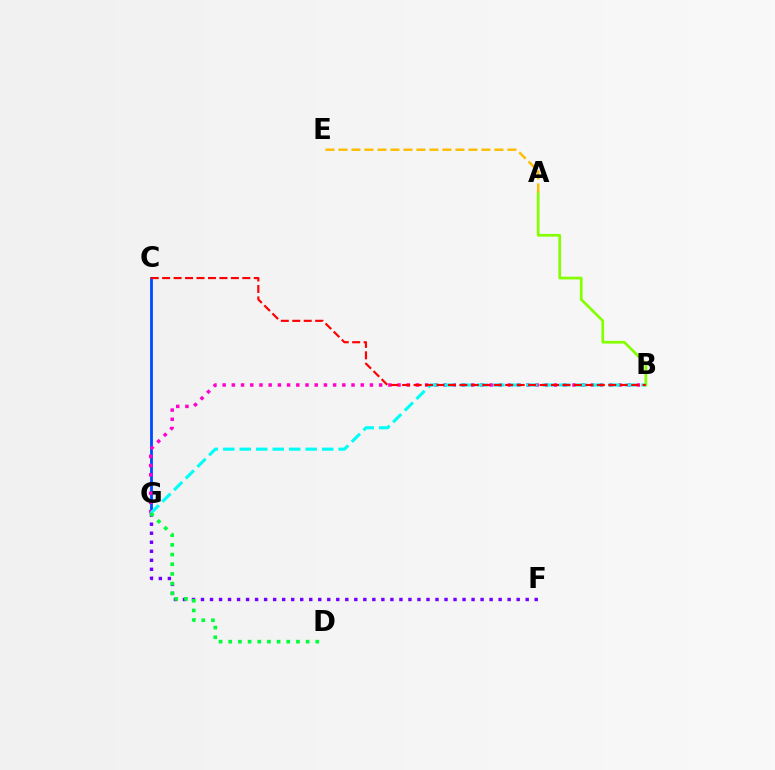{('C', 'G'): [{'color': '#004bff', 'line_style': 'solid', 'thickness': 2.02}], ('F', 'G'): [{'color': '#7200ff', 'line_style': 'dotted', 'thickness': 2.45}], ('B', 'G'): [{'color': '#ff00cf', 'line_style': 'dotted', 'thickness': 2.5}, {'color': '#00fff6', 'line_style': 'dashed', 'thickness': 2.24}], ('A', 'B'): [{'color': '#84ff00', 'line_style': 'solid', 'thickness': 1.96}], ('B', 'C'): [{'color': '#ff0000', 'line_style': 'dashed', 'thickness': 1.56}], ('D', 'G'): [{'color': '#00ff39', 'line_style': 'dotted', 'thickness': 2.63}], ('A', 'E'): [{'color': '#ffbd00', 'line_style': 'dashed', 'thickness': 1.77}]}